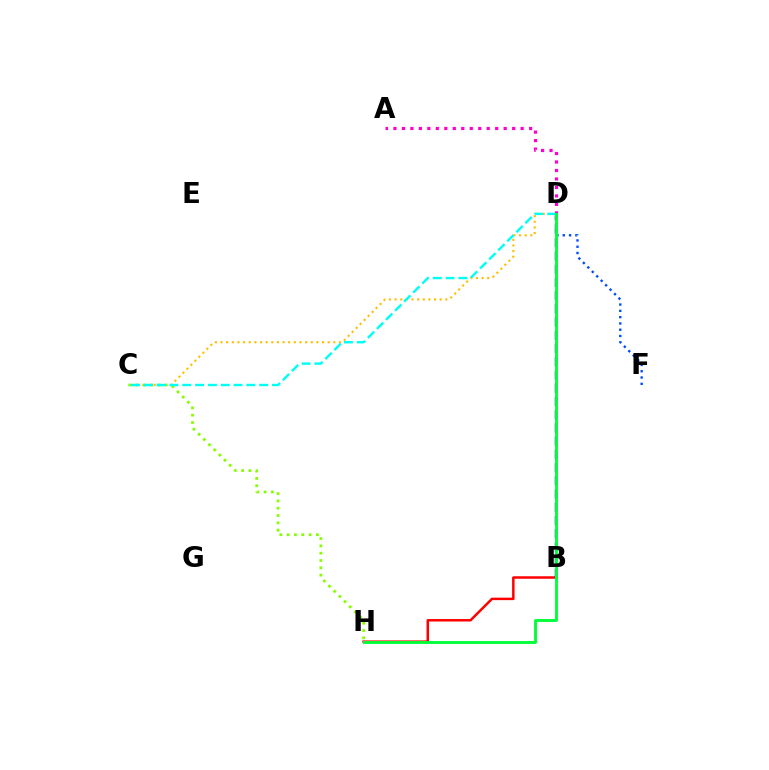{('B', 'H'): [{'color': '#ff0000', 'line_style': 'solid', 'thickness': 1.79}], ('C', 'D'): [{'color': '#ffbd00', 'line_style': 'dotted', 'thickness': 1.53}, {'color': '#00fff6', 'line_style': 'dashed', 'thickness': 1.74}], ('A', 'D'): [{'color': '#ff00cf', 'line_style': 'dotted', 'thickness': 2.3}], ('B', 'D'): [{'color': '#7200ff', 'line_style': 'dashed', 'thickness': 1.8}], ('C', 'H'): [{'color': '#84ff00', 'line_style': 'dotted', 'thickness': 1.99}], ('D', 'F'): [{'color': '#004bff', 'line_style': 'dotted', 'thickness': 1.71}], ('D', 'H'): [{'color': '#00ff39', 'line_style': 'solid', 'thickness': 2.08}]}